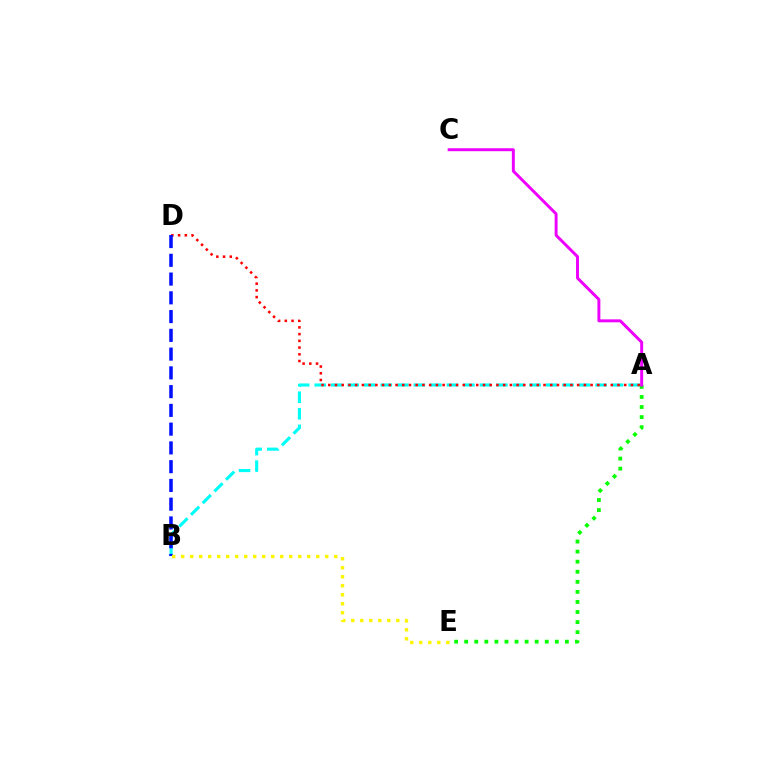{('A', 'B'): [{'color': '#00fff6', 'line_style': 'dashed', 'thickness': 2.24}], ('A', 'D'): [{'color': '#ff0000', 'line_style': 'dotted', 'thickness': 1.83}], ('A', 'E'): [{'color': '#08ff00', 'line_style': 'dotted', 'thickness': 2.74}], ('B', 'D'): [{'color': '#0010ff', 'line_style': 'dashed', 'thickness': 2.55}], ('A', 'C'): [{'color': '#ee00ff', 'line_style': 'solid', 'thickness': 2.12}], ('B', 'E'): [{'color': '#fcf500', 'line_style': 'dotted', 'thickness': 2.45}]}